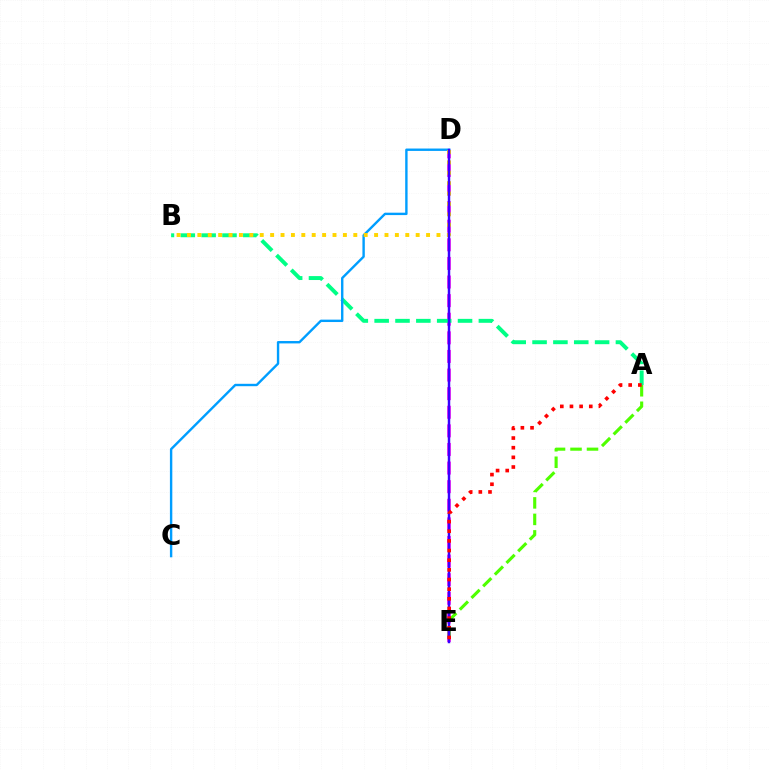{('D', 'E'): [{'color': '#ff00ed', 'line_style': 'dashed', 'thickness': 2.53}, {'color': '#3700ff', 'line_style': 'solid', 'thickness': 1.78}], ('A', 'E'): [{'color': '#4fff00', 'line_style': 'dashed', 'thickness': 2.24}, {'color': '#ff0000', 'line_style': 'dotted', 'thickness': 2.62}], ('A', 'B'): [{'color': '#00ff86', 'line_style': 'dashed', 'thickness': 2.83}], ('C', 'D'): [{'color': '#009eff', 'line_style': 'solid', 'thickness': 1.72}], ('B', 'D'): [{'color': '#ffd500', 'line_style': 'dotted', 'thickness': 2.82}]}